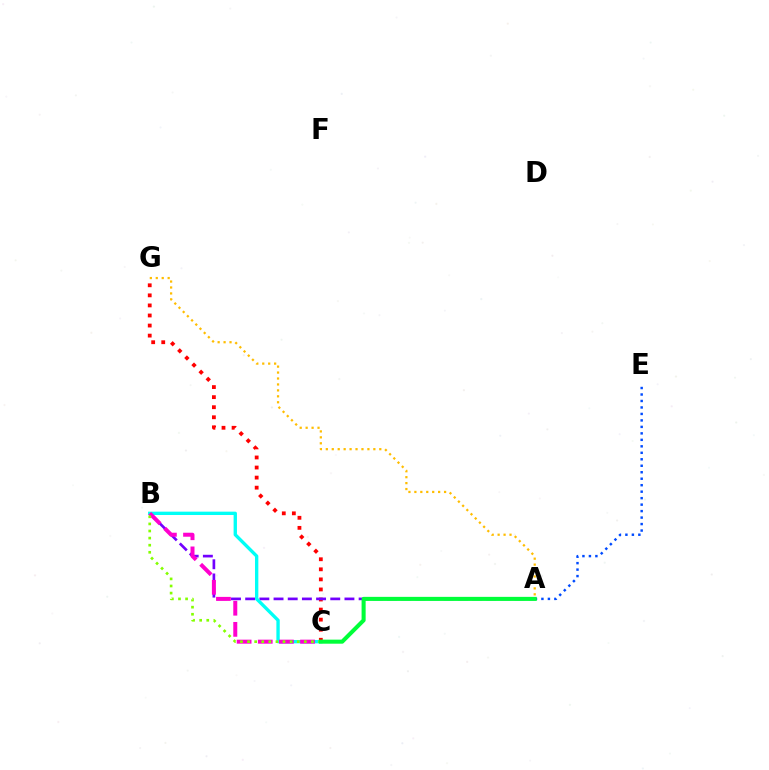{('A', 'E'): [{'color': '#004bff', 'line_style': 'dotted', 'thickness': 1.76}], ('C', 'G'): [{'color': '#ff0000', 'line_style': 'dotted', 'thickness': 2.73}], ('A', 'B'): [{'color': '#7200ff', 'line_style': 'dashed', 'thickness': 1.93}], ('B', 'C'): [{'color': '#00fff6', 'line_style': 'solid', 'thickness': 2.41}, {'color': '#ff00cf', 'line_style': 'dashed', 'thickness': 2.87}, {'color': '#84ff00', 'line_style': 'dotted', 'thickness': 1.93}], ('A', 'G'): [{'color': '#ffbd00', 'line_style': 'dotted', 'thickness': 1.61}], ('A', 'C'): [{'color': '#00ff39', 'line_style': 'solid', 'thickness': 2.92}]}